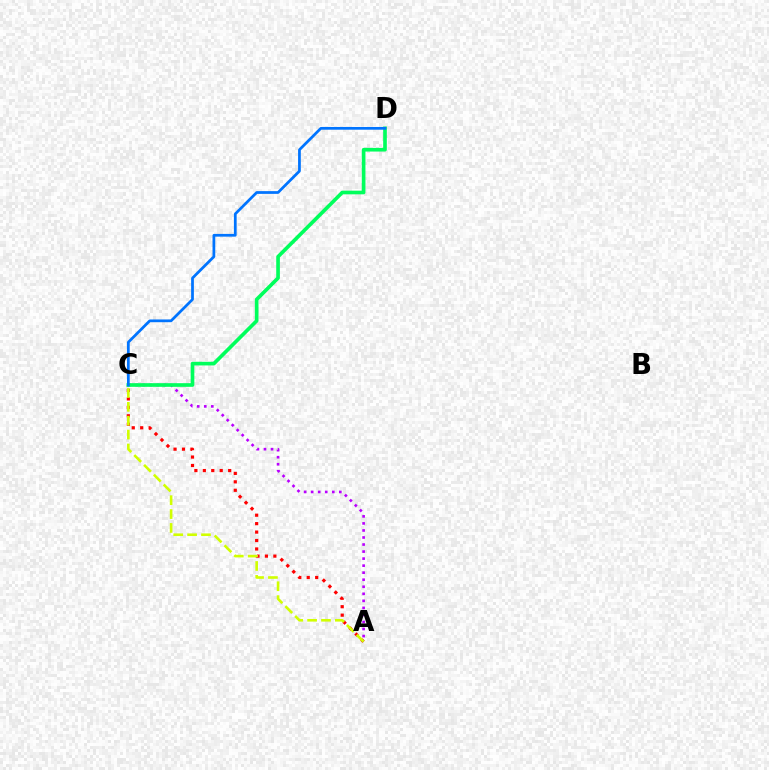{('A', 'C'): [{'color': '#b900ff', 'line_style': 'dotted', 'thickness': 1.91}, {'color': '#ff0000', 'line_style': 'dotted', 'thickness': 2.29}, {'color': '#d1ff00', 'line_style': 'dashed', 'thickness': 1.89}], ('C', 'D'): [{'color': '#00ff5c', 'line_style': 'solid', 'thickness': 2.63}, {'color': '#0074ff', 'line_style': 'solid', 'thickness': 1.97}]}